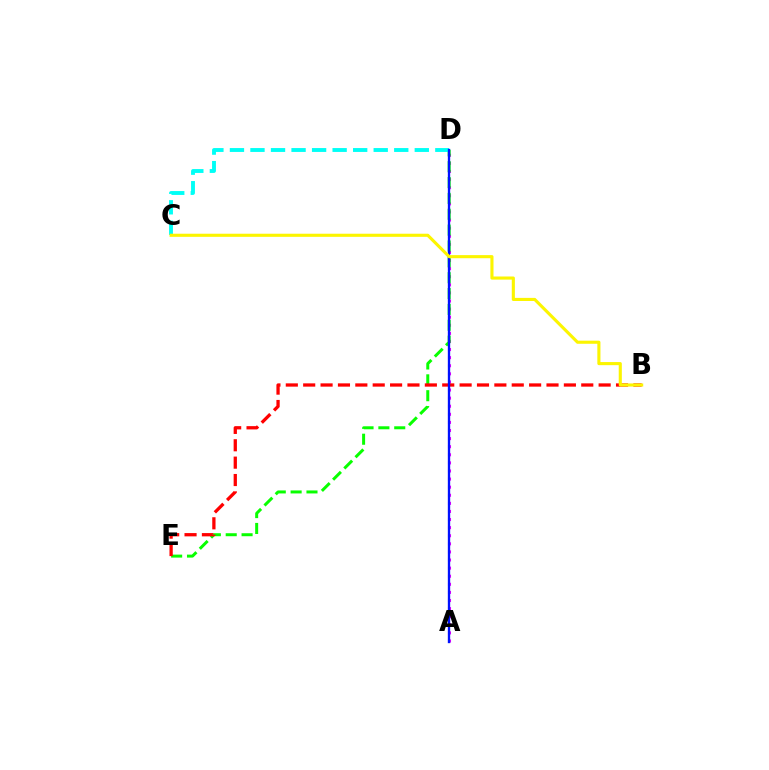{('A', 'D'): [{'color': '#ee00ff', 'line_style': 'dotted', 'thickness': 2.2}, {'color': '#0010ff', 'line_style': 'solid', 'thickness': 1.68}], ('D', 'E'): [{'color': '#08ff00', 'line_style': 'dashed', 'thickness': 2.15}], ('C', 'D'): [{'color': '#00fff6', 'line_style': 'dashed', 'thickness': 2.79}], ('B', 'E'): [{'color': '#ff0000', 'line_style': 'dashed', 'thickness': 2.36}], ('B', 'C'): [{'color': '#fcf500', 'line_style': 'solid', 'thickness': 2.24}]}